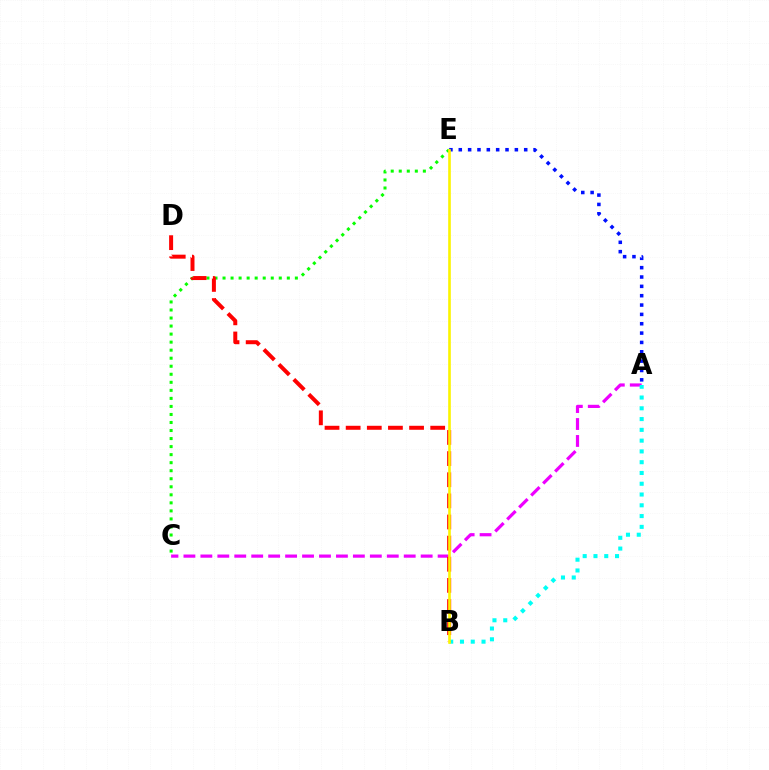{('A', 'C'): [{'color': '#ee00ff', 'line_style': 'dashed', 'thickness': 2.3}], ('C', 'E'): [{'color': '#08ff00', 'line_style': 'dotted', 'thickness': 2.18}], ('A', 'B'): [{'color': '#00fff6', 'line_style': 'dotted', 'thickness': 2.93}], ('B', 'D'): [{'color': '#ff0000', 'line_style': 'dashed', 'thickness': 2.87}], ('A', 'E'): [{'color': '#0010ff', 'line_style': 'dotted', 'thickness': 2.54}], ('B', 'E'): [{'color': '#fcf500', 'line_style': 'solid', 'thickness': 1.9}]}